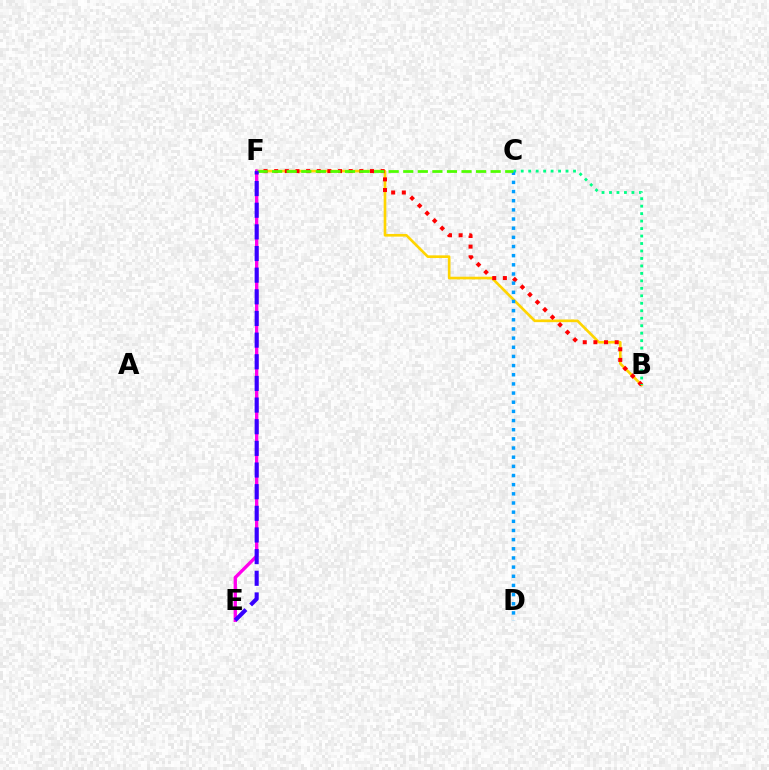{('B', 'F'): [{'color': '#ffd500', 'line_style': 'solid', 'thickness': 1.91}, {'color': '#ff0000', 'line_style': 'dotted', 'thickness': 2.89}], ('B', 'C'): [{'color': '#00ff86', 'line_style': 'dotted', 'thickness': 2.03}], ('C', 'D'): [{'color': '#009eff', 'line_style': 'dotted', 'thickness': 2.49}], ('E', 'F'): [{'color': '#ff00ed', 'line_style': 'solid', 'thickness': 2.4}, {'color': '#3700ff', 'line_style': 'dashed', 'thickness': 2.94}], ('C', 'F'): [{'color': '#4fff00', 'line_style': 'dashed', 'thickness': 1.98}]}